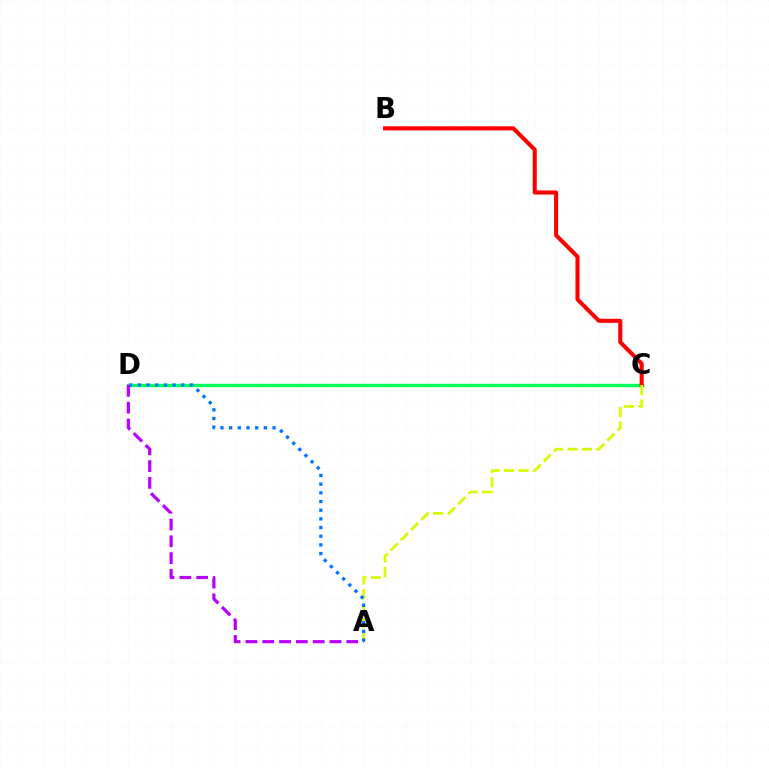{('C', 'D'): [{'color': '#00ff5c', 'line_style': 'solid', 'thickness': 2.43}], ('B', 'C'): [{'color': '#ff0000', 'line_style': 'solid', 'thickness': 2.93}], ('A', 'C'): [{'color': '#d1ff00', 'line_style': 'dashed', 'thickness': 1.96}], ('A', 'D'): [{'color': '#0074ff', 'line_style': 'dotted', 'thickness': 2.36}, {'color': '#b900ff', 'line_style': 'dashed', 'thickness': 2.28}]}